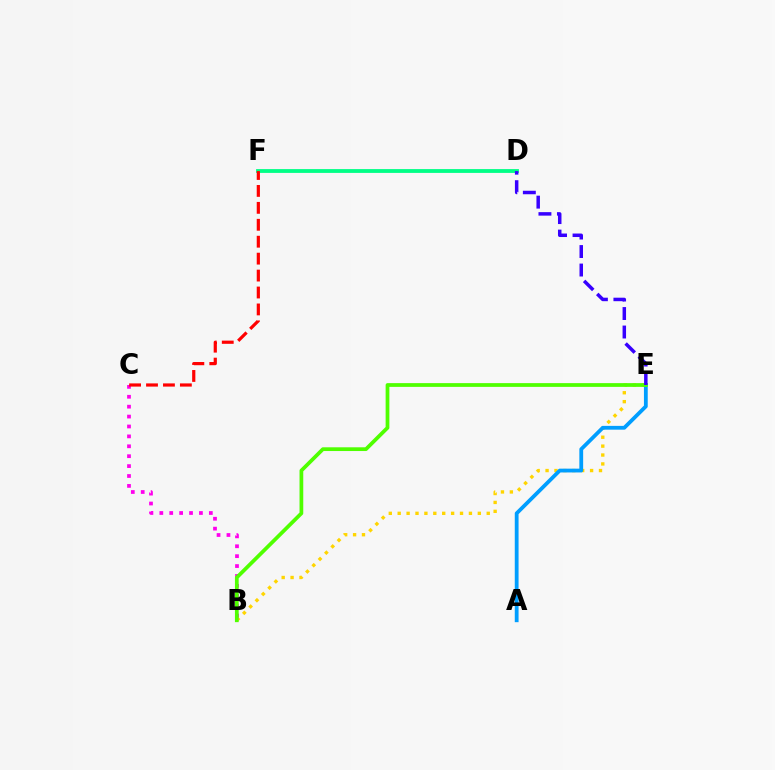{('B', 'E'): [{'color': '#ffd500', 'line_style': 'dotted', 'thickness': 2.42}, {'color': '#4fff00', 'line_style': 'solid', 'thickness': 2.69}], ('D', 'F'): [{'color': '#00ff86', 'line_style': 'solid', 'thickness': 2.75}], ('A', 'E'): [{'color': '#009eff', 'line_style': 'solid', 'thickness': 2.73}], ('B', 'C'): [{'color': '#ff00ed', 'line_style': 'dotted', 'thickness': 2.69}], ('D', 'E'): [{'color': '#3700ff', 'line_style': 'dashed', 'thickness': 2.51}], ('C', 'F'): [{'color': '#ff0000', 'line_style': 'dashed', 'thickness': 2.3}]}